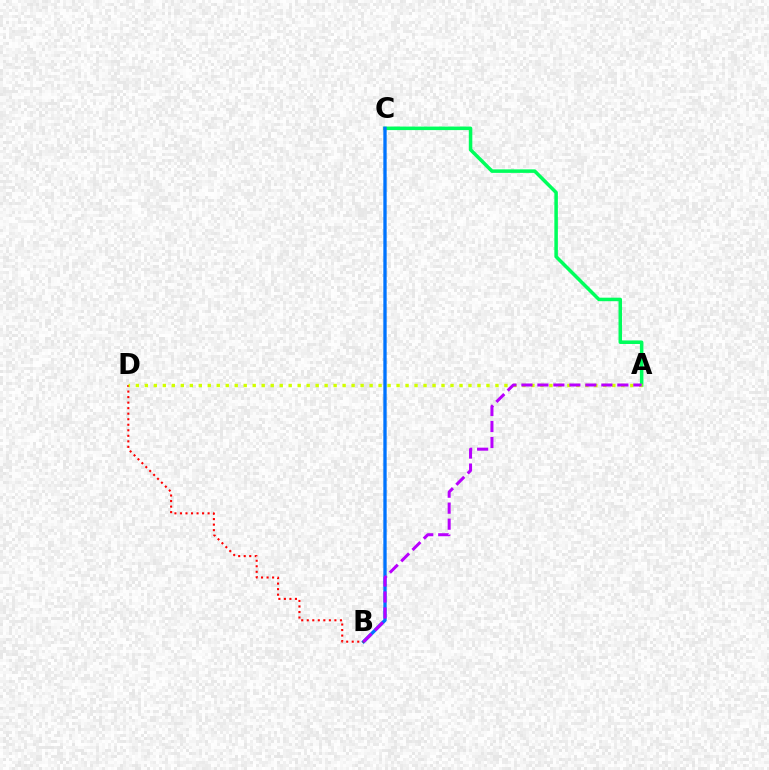{('A', 'C'): [{'color': '#00ff5c', 'line_style': 'solid', 'thickness': 2.54}], ('B', 'C'): [{'color': '#0074ff', 'line_style': 'solid', 'thickness': 2.4}], ('B', 'D'): [{'color': '#ff0000', 'line_style': 'dotted', 'thickness': 1.5}], ('A', 'D'): [{'color': '#d1ff00', 'line_style': 'dotted', 'thickness': 2.44}], ('A', 'B'): [{'color': '#b900ff', 'line_style': 'dashed', 'thickness': 2.17}]}